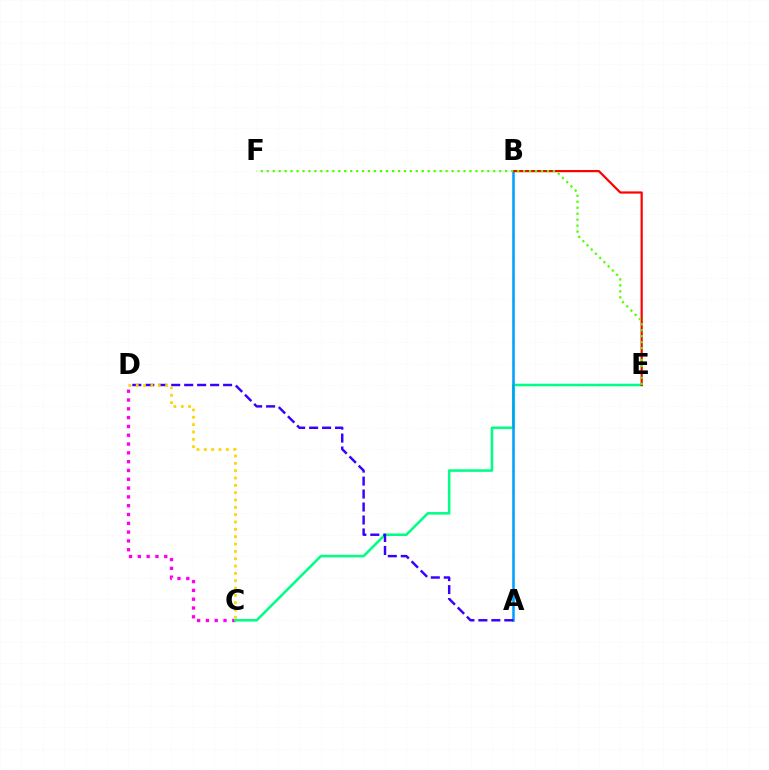{('C', 'D'): [{'color': '#ff00ed', 'line_style': 'dotted', 'thickness': 2.39}, {'color': '#ffd500', 'line_style': 'dotted', 'thickness': 1.99}], ('C', 'E'): [{'color': '#00ff86', 'line_style': 'solid', 'thickness': 1.84}], ('A', 'B'): [{'color': '#009eff', 'line_style': 'solid', 'thickness': 1.83}], ('B', 'E'): [{'color': '#ff0000', 'line_style': 'solid', 'thickness': 1.58}], ('A', 'D'): [{'color': '#3700ff', 'line_style': 'dashed', 'thickness': 1.76}], ('E', 'F'): [{'color': '#4fff00', 'line_style': 'dotted', 'thickness': 1.62}]}